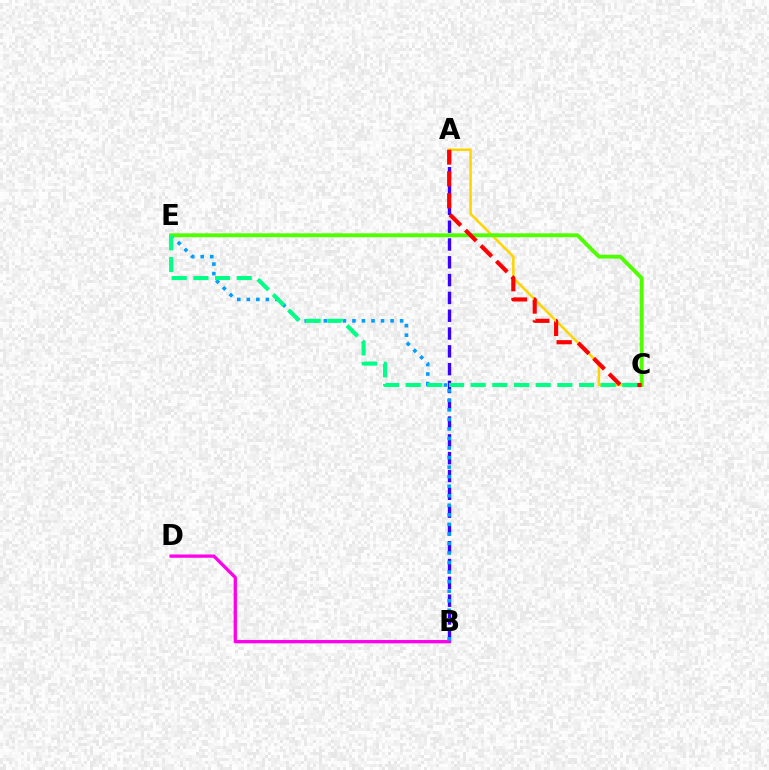{('A', 'B'): [{'color': '#3700ff', 'line_style': 'dashed', 'thickness': 2.42}], ('B', 'D'): [{'color': '#ff00ed', 'line_style': 'solid', 'thickness': 2.37}], ('B', 'E'): [{'color': '#009eff', 'line_style': 'dotted', 'thickness': 2.59}], ('A', 'C'): [{'color': '#ffd500', 'line_style': 'solid', 'thickness': 1.83}, {'color': '#ff0000', 'line_style': 'dashed', 'thickness': 2.97}], ('C', 'E'): [{'color': '#4fff00', 'line_style': 'solid', 'thickness': 2.79}, {'color': '#00ff86', 'line_style': 'dashed', 'thickness': 2.94}]}